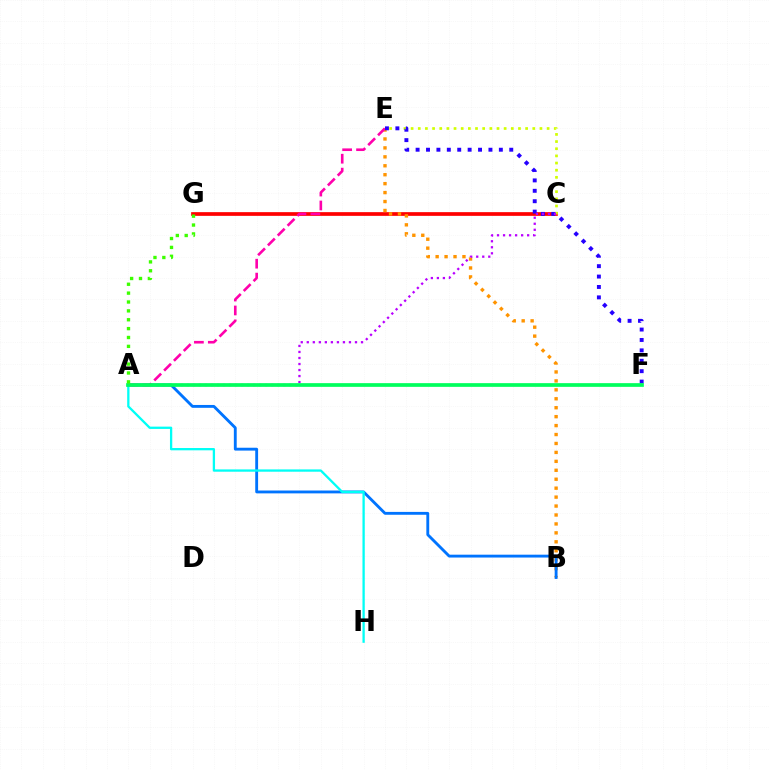{('C', 'G'): [{'color': '#ff0000', 'line_style': 'solid', 'thickness': 2.67}], ('B', 'E'): [{'color': '#ff9400', 'line_style': 'dotted', 'thickness': 2.43}], ('A', 'B'): [{'color': '#0074ff', 'line_style': 'solid', 'thickness': 2.06}], ('A', 'E'): [{'color': '#ff00ac', 'line_style': 'dashed', 'thickness': 1.89}], ('A', 'H'): [{'color': '#00fff6', 'line_style': 'solid', 'thickness': 1.65}], ('C', 'E'): [{'color': '#d1ff00', 'line_style': 'dotted', 'thickness': 1.94}], ('E', 'F'): [{'color': '#2500ff', 'line_style': 'dotted', 'thickness': 2.83}], ('A', 'C'): [{'color': '#b900ff', 'line_style': 'dotted', 'thickness': 1.64}], ('A', 'F'): [{'color': '#00ff5c', 'line_style': 'solid', 'thickness': 2.66}], ('A', 'G'): [{'color': '#3dff00', 'line_style': 'dotted', 'thickness': 2.41}]}